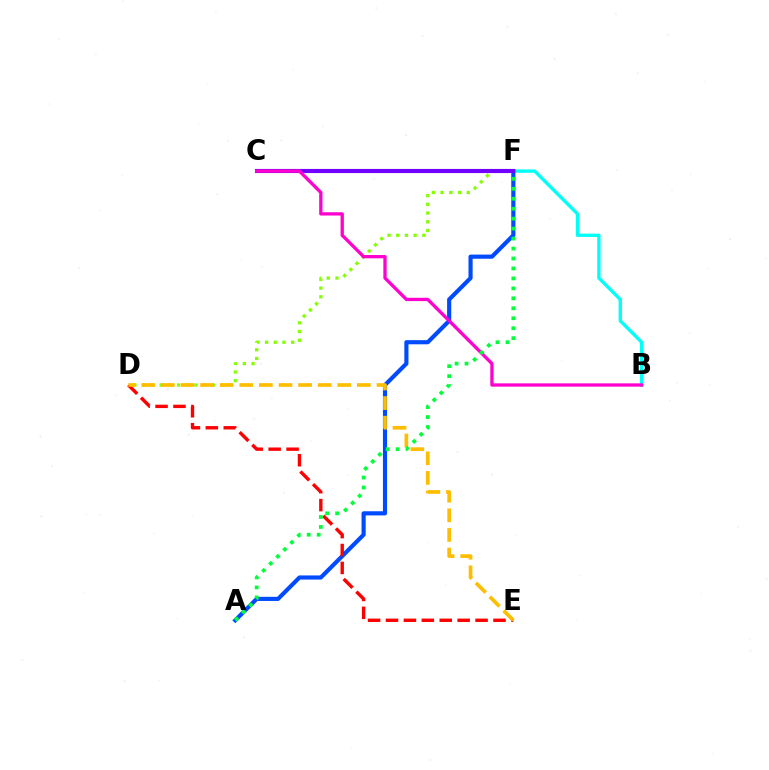{('D', 'F'): [{'color': '#84ff00', 'line_style': 'dotted', 'thickness': 2.37}], ('B', 'C'): [{'color': '#00fff6', 'line_style': 'solid', 'thickness': 2.4}, {'color': '#ff00cf', 'line_style': 'solid', 'thickness': 2.37}], ('A', 'F'): [{'color': '#004bff', 'line_style': 'solid', 'thickness': 2.98}, {'color': '#00ff39', 'line_style': 'dotted', 'thickness': 2.71}], ('D', 'E'): [{'color': '#ff0000', 'line_style': 'dashed', 'thickness': 2.43}, {'color': '#ffbd00', 'line_style': 'dashed', 'thickness': 2.66}], ('C', 'F'): [{'color': '#7200ff', 'line_style': 'solid', 'thickness': 2.97}]}